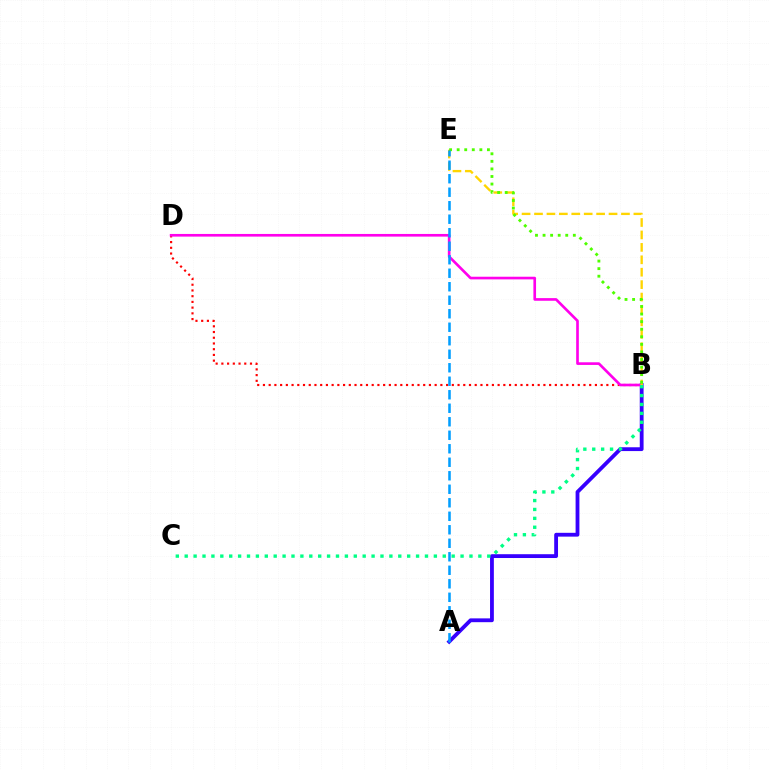{('A', 'B'): [{'color': '#3700ff', 'line_style': 'solid', 'thickness': 2.74}], ('B', 'D'): [{'color': '#ff0000', 'line_style': 'dotted', 'thickness': 1.56}, {'color': '#ff00ed', 'line_style': 'solid', 'thickness': 1.91}], ('B', 'C'): [{'color': '#00ff86', 'line_style': 'dotted', 'thickness': 2.42}], ('B', 'E'): [{'color': '#ffd500', 'line_style': 'dashed', 'thickness': 1.69}, {'color': '#4fff00', 'line_style': 'dotted', 'thickness': 2.06}], ('A', 'E'): [{'color': '#009eff', 'line_style': 'dashed', 'thickness': 1.83}]}